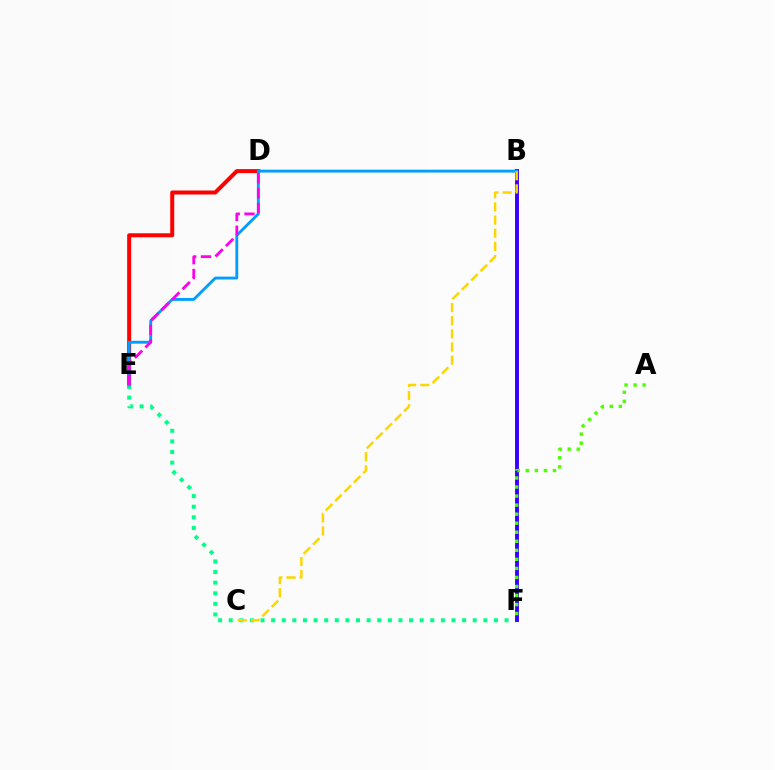{('D', 'E'): [{'color': '#ff0000', 'line_style': 'solid', 'thickness': 2.89}, {'color': '#ff00ed', 'line_style': 'dashed', 'thickness': 2.0}], ('E', 'F'): [{'color': '#00ff86', 'line_style': 'dotted', 'thickness': 2.88}], ('B', 'F'): [{'color': '#3700ff', 'line_style': 'solid', 'thickness': 2.79}], ('B', 'E'): [{'color': '#009eff', 'line_style': 'solid', 'thickness': 2.06}], ('A', 'F'): [{'color': '#4fff00', 'line_style': 'dotted', 'thickness': 2.46}], ('B', 'C'): [{'color': '#ffd500', 'line_style': 'dashed', 'thickness': 1.79}]}